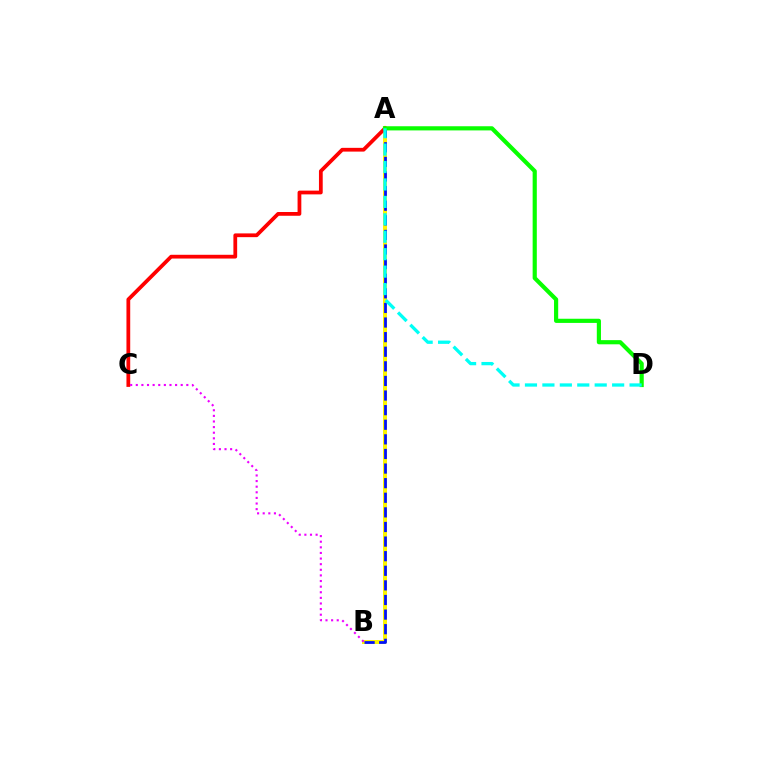{('A', 'B'): [{'color': '#fcf500', 'line_style': 'solid', 'thickness': 2.88}, {'color': '#0010ff', 'line_style': 'dashed', 'thickness': 1.98}], ('A', 'C'): [{'color': '#ff0000', 'line_style': 'solid', 'thickness': 2.71}], ('A', 'D'): [{'color': '#08ff00', 'line_style': 'solid', 'thickness': 3.0}, {'color': '#00fff6', 'line_style': 'dashed', 'thickness': 2.37}], ('B', 'C'): [{'color': '#ee00ff', 'line_style': 'dotted', 'thickness': 1.53}]}